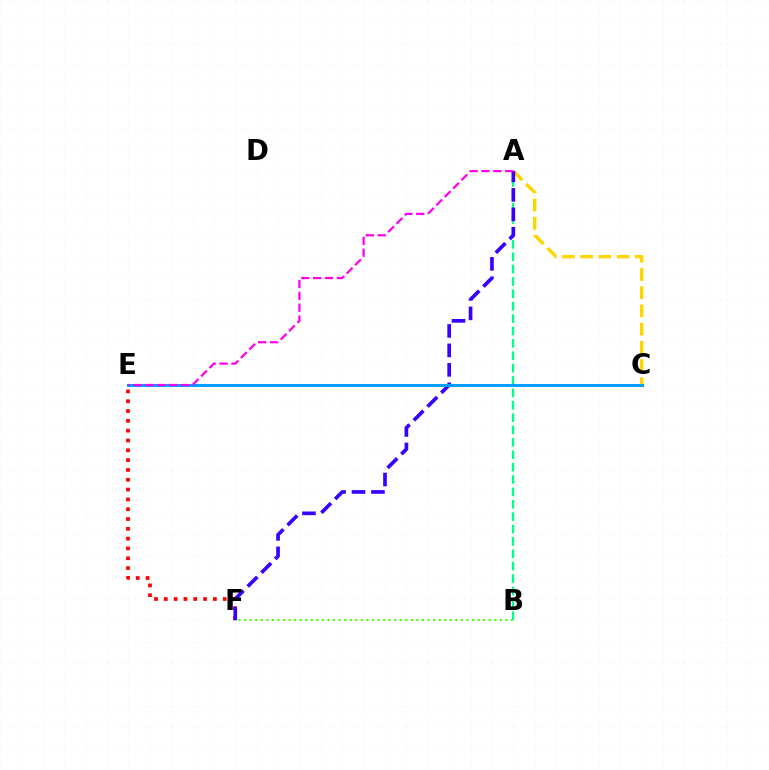{('E', 'F'): [{'color': '#ff0000', 'line_style': 'dotted', 'thickness': 2.67}], ('A', 'C'): [{'color': '#ffd500', 'line_style': 'dashed', 'thickness': 2.47}], ('B', 'F'): [{'color': '#4fff00', 'line_style': 'dotted', 'thickness': 1.51}], ('A', 'B'): [{'color': '#00ff86', 'line_style': 'dashed', 'thickness': 1.68}], ('A', 'F'): [{'color': '#3700ff', 'line_style': 'dashed', 'thickness': 2.64}], ('C', 'E'): [{'color': '#009eff', 'line_style': 'solid', 'thickness': 2.17}], ('A', 'E'): [{'color': '#ff00ed', 'line_style': 'dashed', 'thickness': 1.61}]}